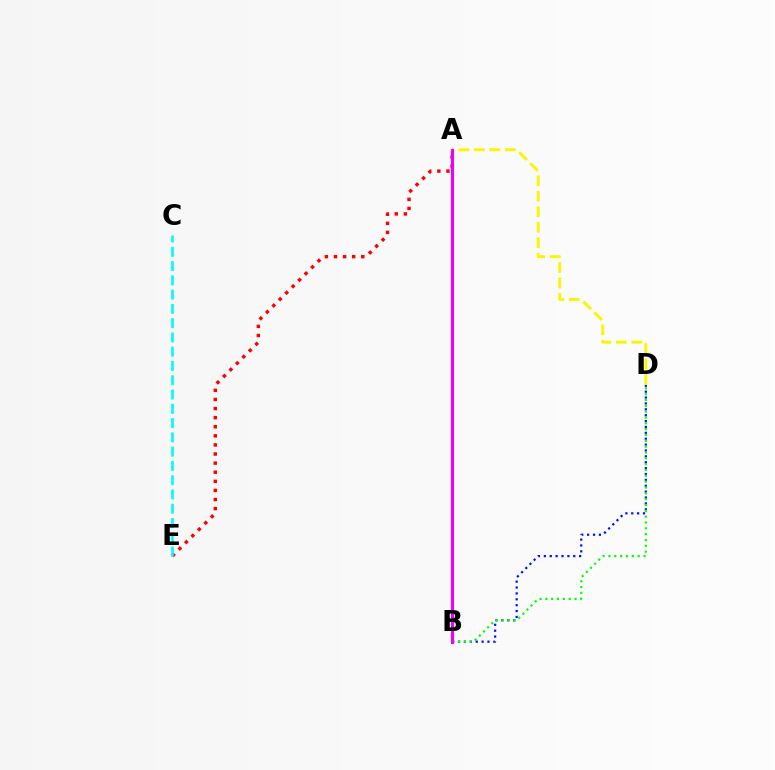{('B', 'D'): [{'color': '#0010ff', 'line_style': 'dotted', 'thickness': 1.6}, {'color': '#08ff00', 'line_style': 'dotted', 'thickness': 1.58}], ('A', 'E'): [{'color': '#ff0000', 'line_style': 'dotted', 'thickness': 2.47}], ('C', 'E'): [{'color': '#00fff6', 'line_style': 'dashed', 'thickness': 1.94}], ('A', 'D'): [{'color': '#fcf500', 'line_style': 'dashed', 'thickness': 2.1}], ('A', 'B'): [{'color': '#ee00ff', 'line_style': 'solid', 'thickness': 2.25}]}